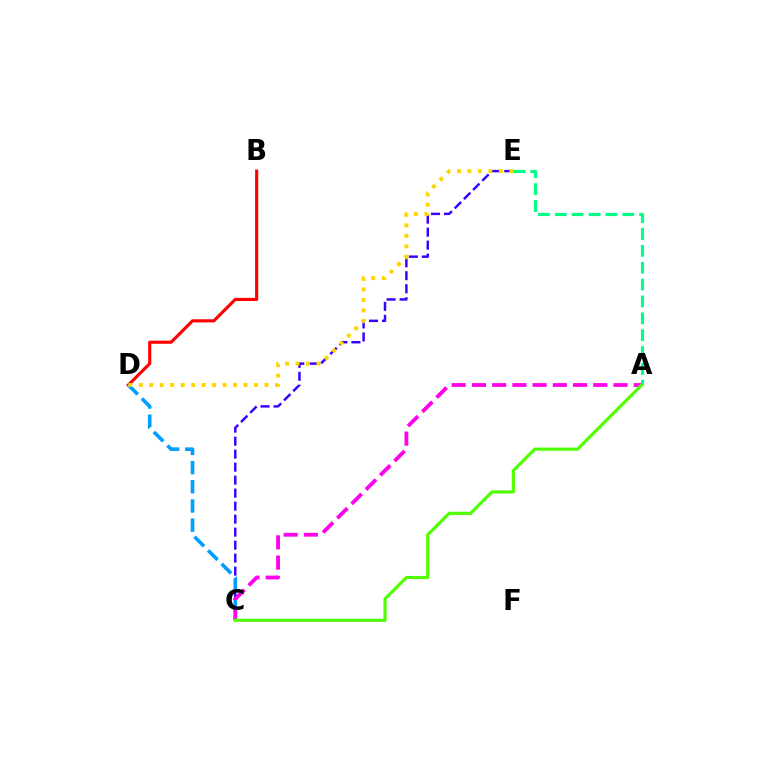{('B', 'D'): [{'color': '#ff0000', 'line_style': 'solid', 'thickness': 2.25}], ('C', 'E'): [{'color': '#3700ff', 'line_style': 'dashed', 'thickness': 1.77}], ('C', 'D'): [{'color': '#009eff', 'line_style': 'dashed', 'thickness': 2.6}], ('D', 'E'): [{'color': '#ffd500', 'line_style': 'dotted', 'thickness': 2.85}], ('A', 'E'): [{'color': '#00ff86', 'line_style': 'dashed', 'thickness': 2.29}], ('A', 'C'): [{'color': '#ff00ed', 'line_style': 'dashed', 'thickness': 2.75}, {'color': '#4fff00', 'line_style': 'solid', 'thickness': 2.27}]}